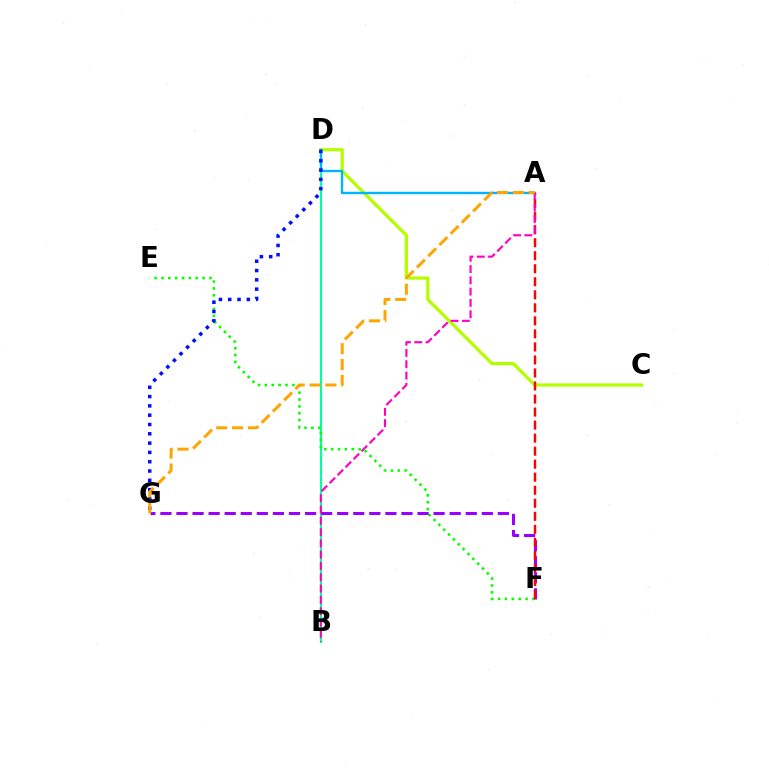{('B', 'D'): [{'color': '#00ff9d', 'line_style': 'solid', 'thickness': 1.54}], ('C', 'D'): [{'color': '#b3ff00', 'line_style': 'solid', 'thickness': 2.32}], ('A', 'D'): [{'color': '#00b5ff', 'line_style': 'solid', 'thickness': 1.72}], ('E', 'F'): [{'color': '#08ff00', 'line_style': 'dotted', 'thickness': 1.87}], ('D', 'G'): [{'color': '#0010ff', 'line_style': 'dotted', 'thickness': 2.53}], ('F', 'G'): [{'color': '#9b00ff', 'line_style': 'dashed', 'thickness': 2.18}], ('A', 'F'): [{'color': '#ff0000', 'line_style': 'dashed', 'thickness': 1.77}], ('A', 'B'): [{'color': '#ff00bd', 'line_style': 'dashed', 'thickness': 1.53}], ('A', 'G'): [{'color': '#ffa500', 'line_style': 'dashed', 'thickness': 2.16}]}